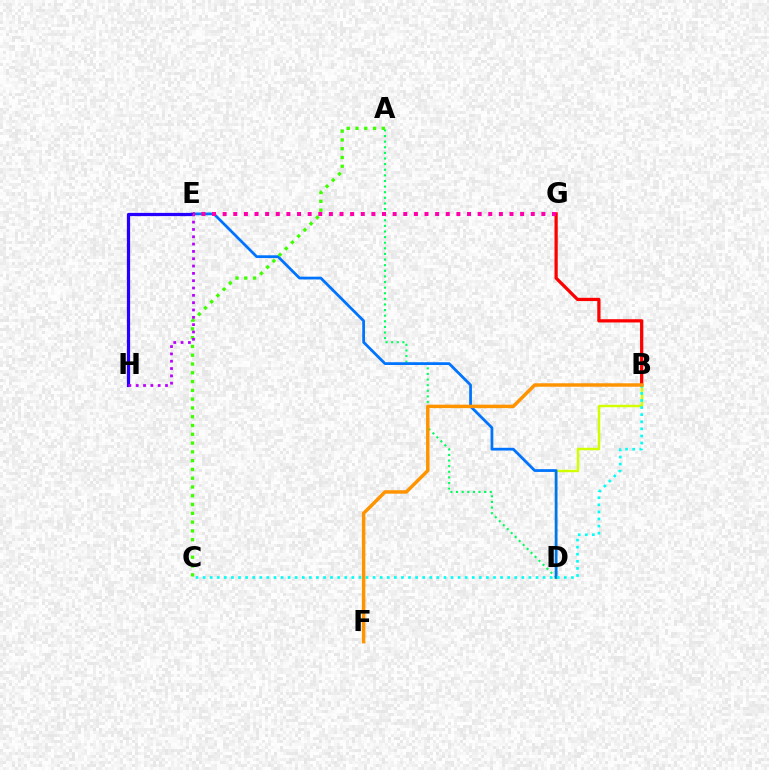{('A', 'D'): [{'color': '#00ff5c', 'line_style': 'dotted', 'thickness': 1.53}], ('B', 'D'): [{'color': '#d1ff00', 'line_style': 'solid', 'thickness': 1.76}], ('B', 'G'): [{'color': '#ff0000', 'line_style': 'solid', 'thickness': 2.34}], ('D', 'E'): [{'color': '#0074ff', 'line_style': 'solid', 'thickness': 1.99}], ('B', 'C'): [{'color': '#00fff6', 'line_style': 'dotted', 'thickness': 1.92}], ('E', 'H'): [{'color': '#2500ff', 'line_style': 'solid', 'thickness': 2.32}, {'color': '#b900ff', 'line_style': 'dotted', 'thickness': 1.99}], ('A', 'C'): [{'color': '#3dff00', 'line_style': 'dotted', 'thickness': 2.39}], ('B', 'F'): [{'color': '#ff9400', 'line_style': 'solid', 'thickness': 2.49}], ('E', 'G'): [{'color': '#ff00ac', 'line_style': 'dotted', 'thickness': 2.89}]}